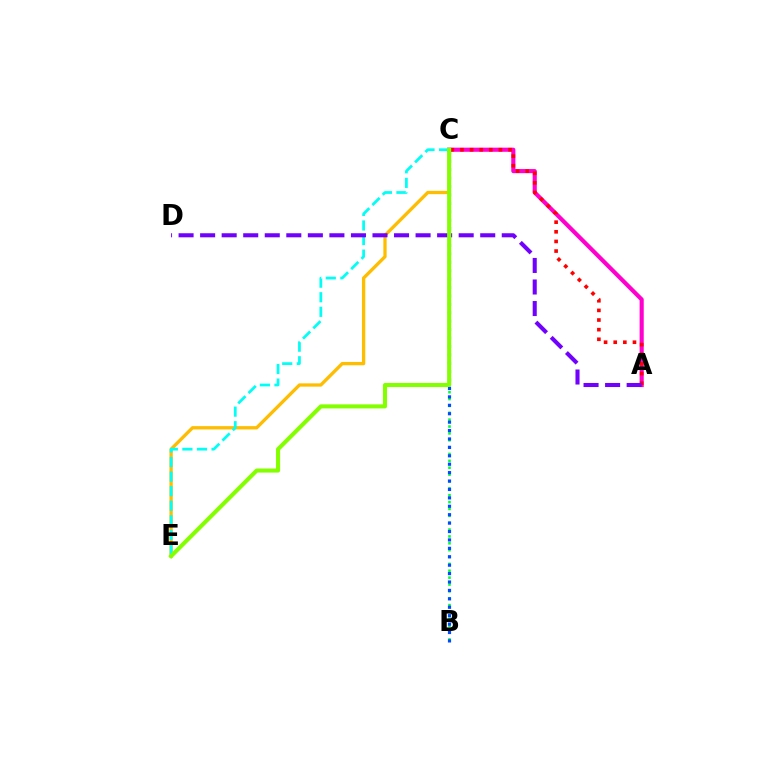{('B', 'C'): [{'color': '#00ff39', 'line_style': 'dotted', 'thickness': 1.87}, {'color': '#004bff', 'line_style': 'dotted', 'thickness': 2.29}], ('A', 'C'): [{'color': '#ff00cf', 'line_style': 'solid', 'thickness': 2.97}, {'color': '#ff0000', 'line_style': 'dotted', 'thickness': 2.62}], ('C', 'E'): [{'color': '#ffbd00', 'line_style': 'solid', 'thickness': 2.38}, {'color': '#00fff6', 'line_style': 'dashed', 'thickness': 1.98}, {'color': '#84ff00', 'line_style': 'solid', 'thickness': 2.93}], ('A', 'D'): [{'color': '#7200ff', 'line_style': 'dashed', 'thickness': 2.93}]}